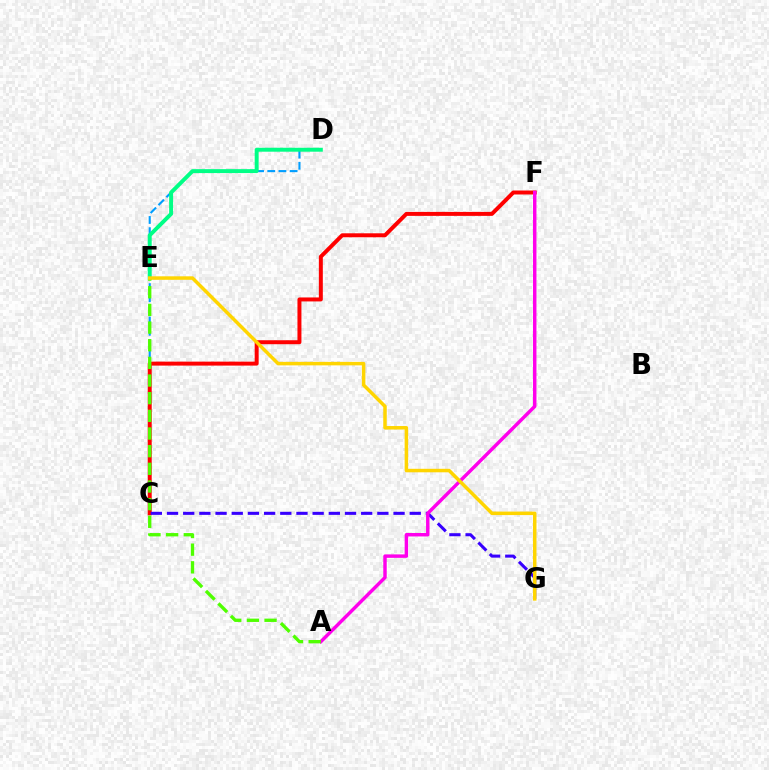{('C', 'D'): [{'color': '#009eff', 'line_style': 'dashed', 'thickness': 1.52}], ('D', 'E'): [{'color': '#00ff86', 'line_style': 'solid', 'thickness': 2.84}], ('C', 'F'): [{'color': '#ff0000', 'line_style': 'solid', 'thickness': 2.86}], ('C', 'G'): [{'color': '#3700ff', 'line_style': 'dashed', 'thickness': 2.2}], ('A', 'F'): [{'color': '#ff00ed', 'line_style': 'solid', 'thickness': 2.48}], ('A', 'E'): [{'color': '#4fff00', 'line_style': 'dashed', 'thickness': 2.4}], ('E', 'G'): [{'color': '#ffd500', 'line_style': 'solid', 'thickness': 2.52}]}